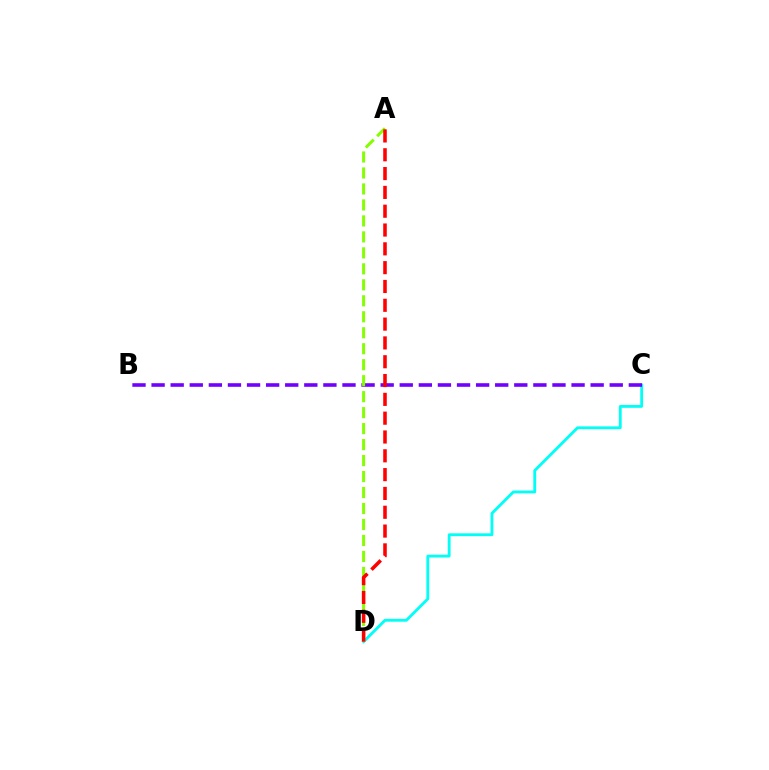{('C', 'D'): [{'color': '#00fff6', 'line_style': 'solid', 'thickness': 2.04}], ('B', 'C'): [{'color': '#7200ff', 'line_style': 'dashed', 'thickness': 2.59}], ('A', 'D'): [{'color': '#84ff00', 'line_style': 'dashed', 'thickness': 2.17}, {'color': '#ff0000', 'line_style': 'dashed', 'thickness': 2.56}]}